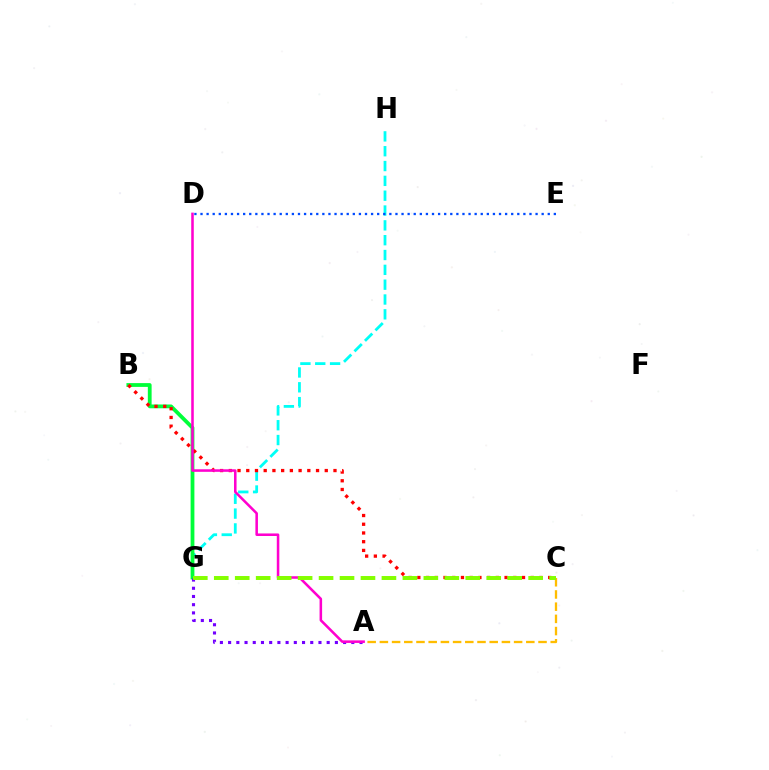{('G', 'H'): [{'color': '#00fff6', 'line_style': 'dashed', 'thickness': 2.01}], ('B', 'G'): [{'color': '#00ff39', 'line_style': 'solid', 'thickness': 2.73}], ('B', 'C'): [{'color': '#ff0000', 'line_style': 'dotted', 'thickness': 2.37}], ('A', 'G'): [{'color': '#7200ff', 'line_style': 'dotted', 'thickness': 2.23}], ('A', 'D'): [{'color': '#ff00cf', 'line_style': 'solid', 'thickness': 1.83}], ('D', 'E'): [{'color': '#004bff', 'line_style': 'dotted', 'thickness': 1.66}], ('A', 'C'): [{'color': '#ffbd00', 'line_style': 'dashed', 'thickness': 1.66}], ('C', 'G'): [{'color': '#84ff00', 'line_style': 'dashed', 'thickness': 2.85}]}